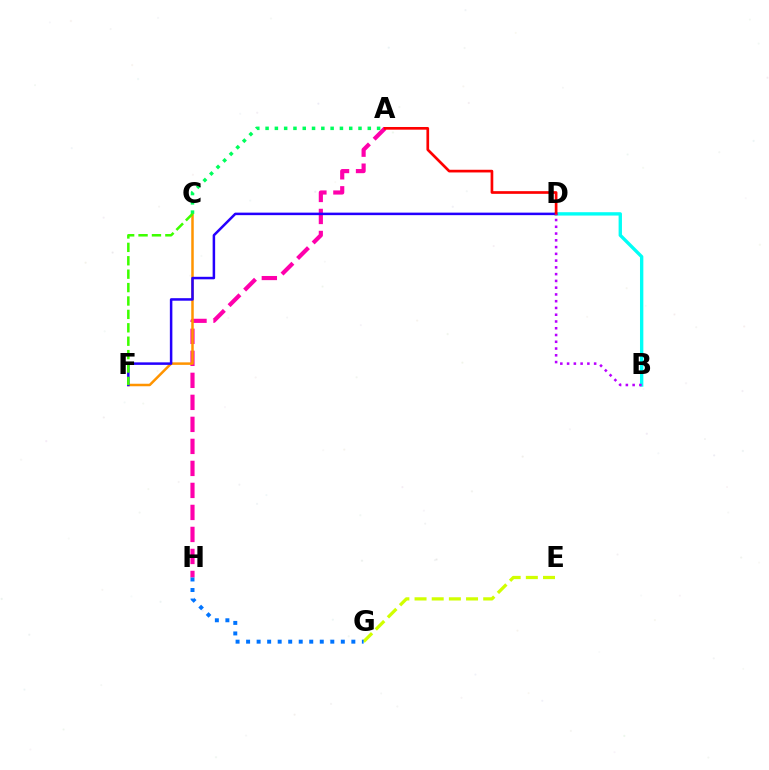{('A', 'H'): [{'color': '#ff00ac', 'line_style': 'dashed', 'thickness': 2.99}], ('C', 'F'): [{'color': '#ff9400', 'line_style': 'solid', 'thickness': 1.81}, {'color': '#3dff00', 'line_style': 'dashed', 'thickness': 1.82}], ('B', 'D'): [{'color': '#00fff6', 'line_style': 'solid', 'thickness': 2.41}, {'color': '#b900ff', 'line_style': 'dotted', 'thickness': 1.84}], ('E', 'G'): [{'color': '#d1ff00', 'line_style': 'dashed', 'thickness': 2.33}], ('D', 'F'): [{'color': '#2500ff', 'line_style': 'solid', 'thickness': 1.81}], ('G', 'H'): [{'color': '#0074ff', 'line_style': 'dotted', 'thickness': 2.86}], ('A', 'C'): [{'color': '#00ff5c', 'line_style': 'dotted', 'thickness': 2.52}], ('A', 'D'): [{'color': '#ff0000', 'line_style': 'solid', 'thickness': 1.93}]}